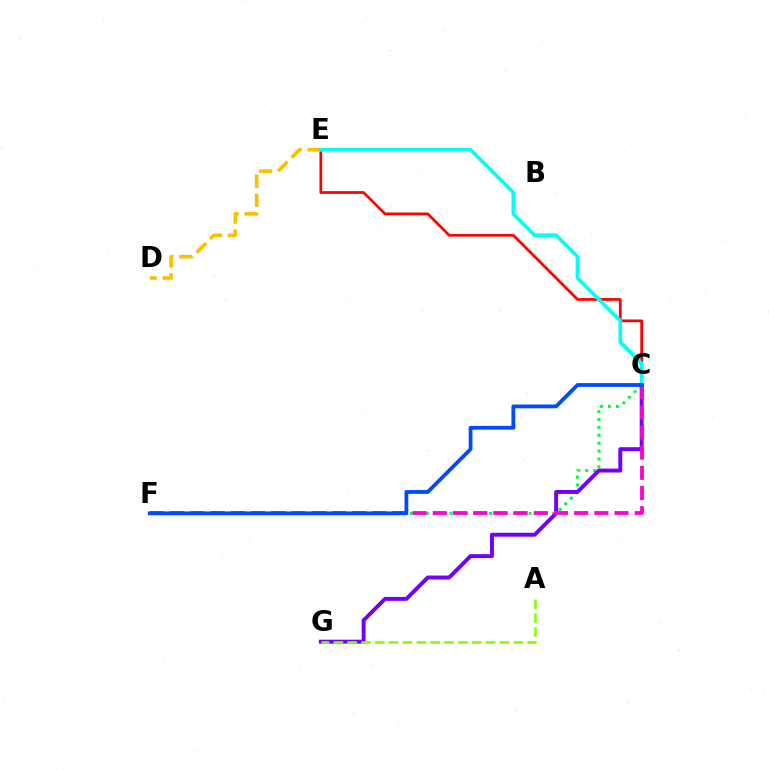{('C', 'E'): [{'color': '#ff0000', 'line_style': 'solid', 'thickness': 1.98}, {'color': '#00fff6', 'line_style': 'solid', 'thickness': 2.67}], ('C', 'F'): [{'color': '#00ff39', 'line_style': 'dotted', 'thickness': 2.15}, {'color': '#ff00cf', 'line_style': 'dashed', 'thickness': 2.74}, {'color': '#004bff', 'line_style': 'solid', 'thickness': 2.74}], ('D', 'E'): [{'color': '#ffbd00', 'line_style': 'dashed', 'thickness': 2.59}], ('C', 'G'): [{'color': '#7200ff', 'line_style': 'solid', 'thickness': 2.83}], ('A', 'G'): [{'color': '#84ff00', 'line_style': 'dashed', 'thickness': 1.88}]}